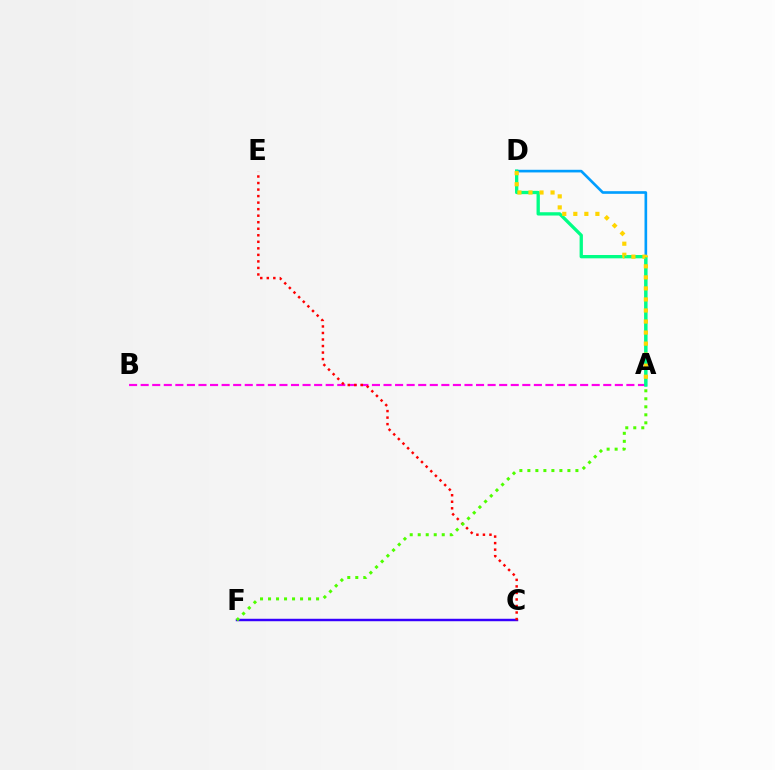{('A', 'B'): [{'color': '#ff00ed', 'line_style': 'dashed', 'thickness': 1.57}], ('A', 'D'): [{'color': '#009eff', 'line_style': 'solid', 'thickness': 1.9}, {'color': '#00ff86', 'line_style': 'solid', 'thickness': 2.38}, {'color': '#ffd500', 'line_style': 'dotted', 'thickness': 3.0}], ('C', 'F'): [{'color': '#3700ff', 'line_style': 'solid', 'thickness': 1.77}], ('C', 'E'): [{'color': '#ff0000', 'line_style': 'dotted', 'thickness': 1.77}], ('A', 'F'): [{'color': '#4fff00', 'line_style': 'dotted', 'thickness': 2.18}]}